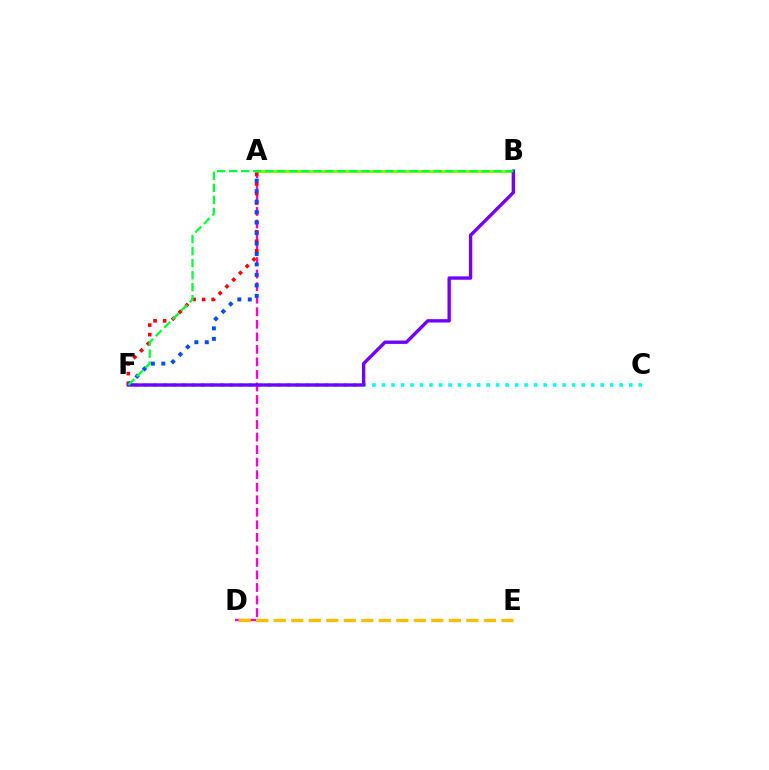{('A', 'D'): [{'color': '#ff00cf', 'line_style': 'dashed', 'thickness': 1.7}], ('A', 'B'): [{'color': '#84ff00', 'line_style': 'solid', 'thickness': 2.16}], ('A', 'F'): [{'color': '#ff0000', 'line_style': 'dotted', 'thickness': 2.6}, {'color': '#004bff', 'line_style': 'dotted', 'thickness': 2.84}], ('C', 'F'): [{'color': '#00fff6', 'line_style': 'dotted', 'thickness': 2.58}], ('D', 'E'): [{'color': '#ffbd00', 'line_style': 'dashed', 'thickness': 2.38}], ('B', 'F'): [{'color': '#7200ff', 'line_style': 'solid', 'thickness': 2.43}, {'color': '#00ff39', 'line_style': 'dashed', 'thickness': 1.63}]}